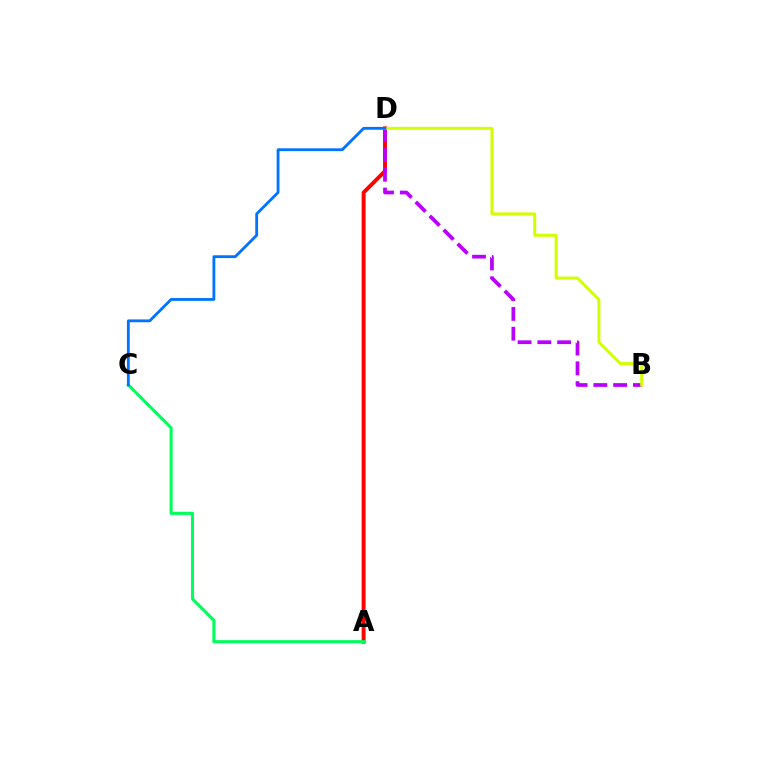{('A', 'D'): [{'color': '#ff0000', 'line_style': 'solid', 'thickness': 2.81}], ('B', 'D'): [{'color': '#b900ff', 'line_style': 'dashed', 'thickness': 2.68}, {'color': '#d1ff00', 'line_style': 'solid', 'thickness': 2.14}], ('A', 'C'): [{'color': '#00ff5c', 'line_style': 'solid', 'thickness': 2.21}], ('C', 'D'): [{'color': '#0074ff', 'line_style': 'solid', 'thickness': 2.04}]}